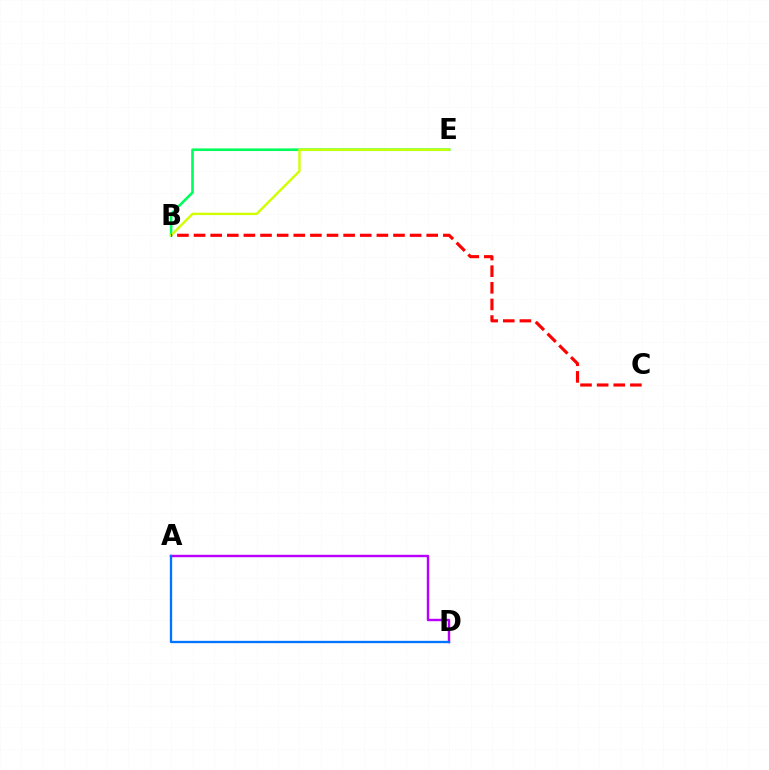{('B', 'E'): [{'color': '#00ff5c', 'line_style': 'solid', 'thickness': 1.88}, {'color': '#d1ff00', 'line_style': 'solid', 'thickness': 1.71}], ('B', 'C'): [{'color': '#ff0000', 'line_style': 'dashed', 'thickness': 2.26}], ('A', 'D'): [{'color': '#b900ff', 'line_style': 'solid', 'thickness': 1.75}, {'color': '#0074ff', 'line_style': 'solid', 'thickness': 1.68}]}